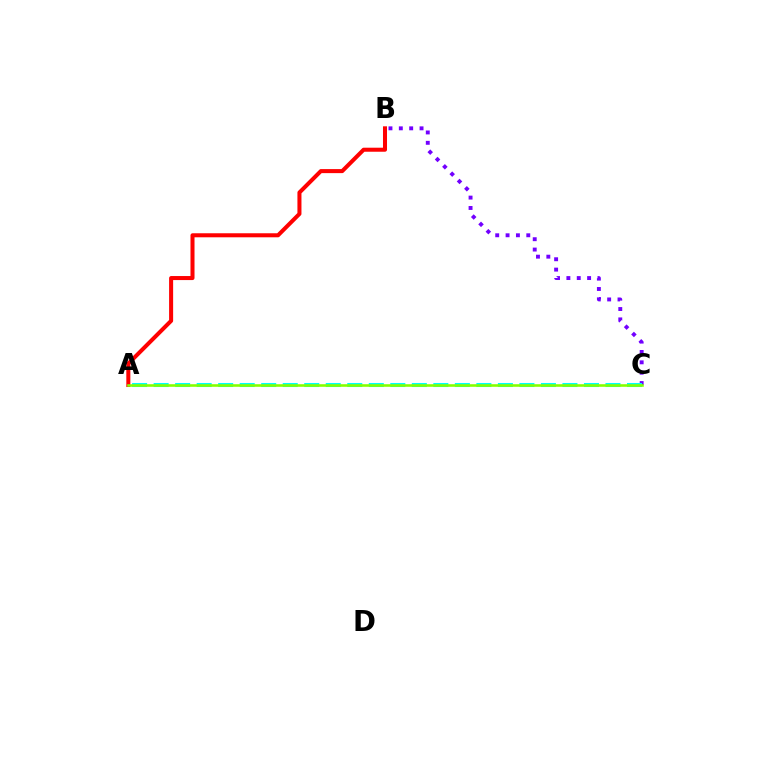{('A', 'B'): [{'color': '#ff0000', 'line_style': 'solid', 'thickness': 2.9}], ('B', 'C'): [{'color': '#7200ff', 'line_style': 'dotted', 'thickness': 2.81}], ('A', 'C'): [{'color': '#00fff6', 'line_style': 'dashed', 'thickness': 2.92}, {'color': '#84ff00', 'line_style': 'solid', 'thickness': 1.86}]}